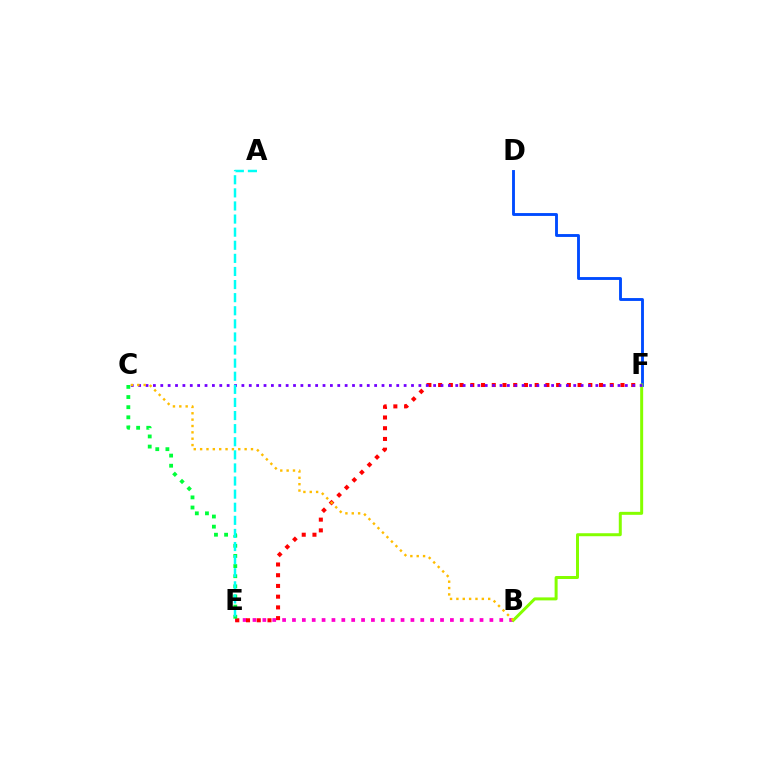{('B', 'E'): [{'color': '#ff00cf', 'line_style': 'dotted', 'thickness': 2.68}], ('D', 'F'): [{'color': '#004bff', 'line_style': 'solid', 'thickness': 2.07}], ('B', 'F'): [{'color': '#84ff00', 'line_style': 'solid', 'thickness': 2.15}], ('E', 'F'): [{'color': '#ff0000', 'line_style': 'dotted', 'thickness': 2.91}], ('C', 'E'): [{'color': '#00ff39', 'line_style': 'dotted', 'thickness': 2.75}], ('C', 'F'): [{'color': '#7200ff', 'line_style': 'dotted', 'thickness': 2.0}], ('A', 'E'): [{'color': '#00fff6', 'line_style': 'dashed', 'thickness': 1.78}], ('B', 'C'): [{'color': '#ffbd00', 'line_style': 'dotted', 'thickness': 1.73}]}